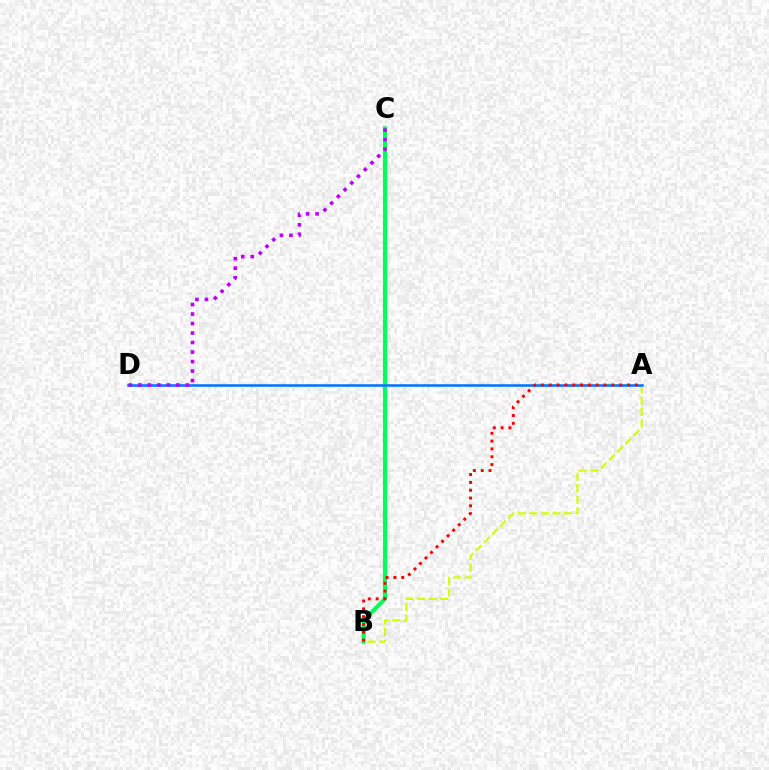{('B', 'C'): [{'color': '#00ff5c', 'line_style': 'solid', 'thickness': 2.95}], ('A', 'B'): [{'color': '#d1ff00', 'line_style': 'dashed', 'thickness': 1.57}, {'color': '#ff0000', 'line_style': 'dotted', 'thickness': 2.13}], ('A', 'D'): [{'color': '#0074ff', 'line_style': 'solid', 'thickness': 1.83}], ('C', 'D'): [{'color': '#b900ff', 'line_style': 'dotted', 'thickness': 2.58}]}